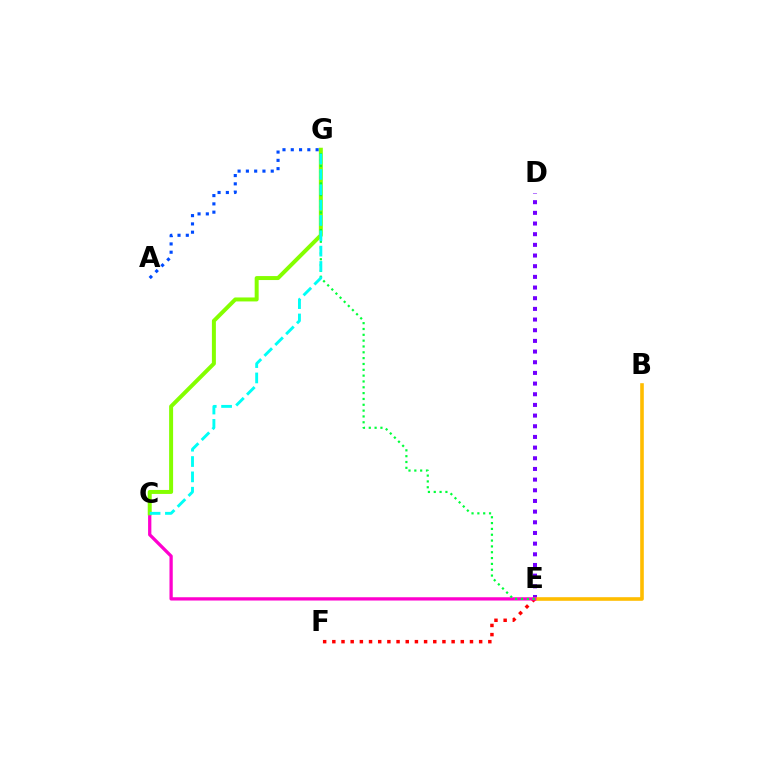{('D', 'E'): [{'color': '#7200ff', 'line_style': 'dotted', 'thickness': 2.9}], ('B', 'E'): [{'color': '#ffbd00', 'line_style': 'solid', 'thickness': 2.6}], ('E', 'F'): [{'color': '#ff0000', 'line_style': 'dotted', 'thickness': 2.49}], ('C', 'E'): [{'color': '#ff00cf', 'line_style': 'solid', 'thickness': 2.36}], ('C', 'G'): [{'color': '#84ff00', 'line_style': 'solid', 'thickness': 2.86}, {'color': '#00fff6', 'line_style': 'dashed', 'thickness': 2.08}], ('E', 'G'): [{'color': '#00ff39', 'line_style': 'dotted', 'thickness': 1.58}], ('A', 'G'): [{'color': '#004bff', 'line_style': 'dotted', 'thickness': 2.25}]}